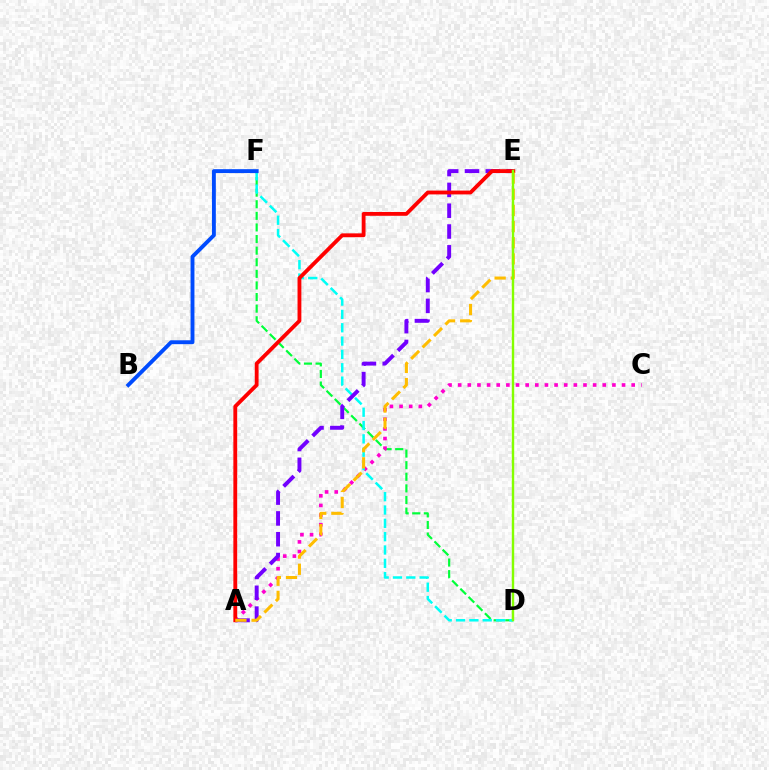{('D', 'F'): [{'color': '#00ff39', 'line_style': 'dashed', 'thickness': 1.58}, {'color': '#00fff6', 'line_style': 'dashed', 'thickness': 1.81}], ('A', 'C'): [{'color': '#ff00cf', 'line_style': 'dotted', 'thickness': 2.62}], ('A', 'E'): [{'color': '#7200ff', 'line_style': 'dashed', 'thickness': 2.83}, {'color': '#ff0000', 'line_style': 'solid', 'thickness': 2.76}, {'color': '#ffbd00', 'line_style': 'dashed', 'thickness': 2.2}], ('B', 'F'): [{'color': '#004bff', 'line_style': 'solid', 'thickness': 2.79}], ('D', 'E'): [{'color': '#84ff00', 'line_style': 'solid', 'thickness': 1.73}]}